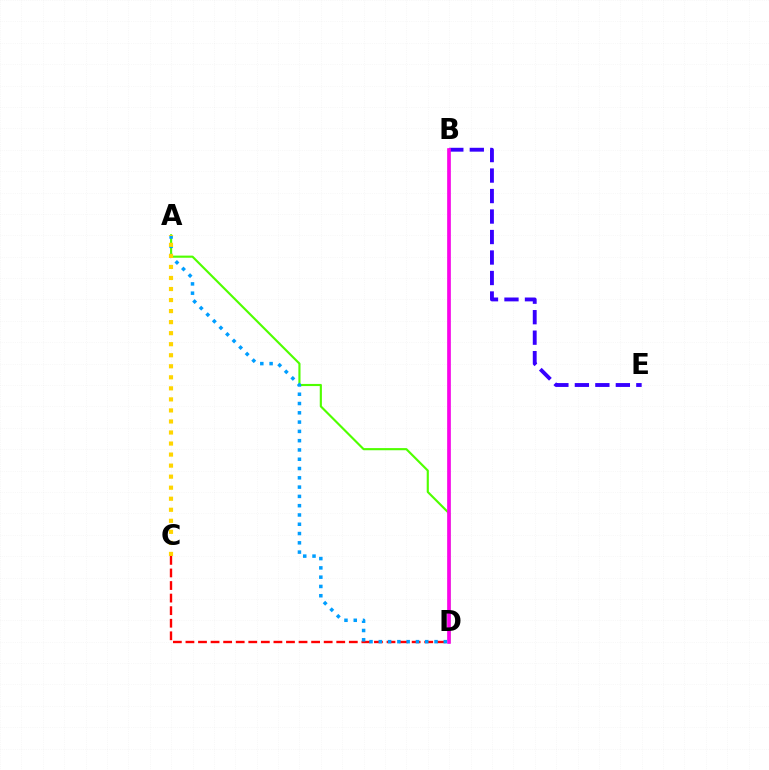{('B', 'D'): [{'color': '#00ff86', 'line_style': 'solid', 'thickness': 1.75}, {'color': '#ff00ed', 'line_style': 'solid', 'thickness': 2.62}], ('A', 'D'): [{'color': '#4fff00', 'line_style': 'solid', 'thickness': 1.54}, {'color': '#009eff', 'line_style': 'dotted', 'thickness': 2.52}], ('B', 'E'): [{'color': '#3700ff', 'line_style': 'dashed', 'thickness': 2.78}], ('C', 'D'): [{'color': '#ff0000', 'line_style': 'dashed', 'thickness': 1.71}], ('A', 'C'): [{'color': '#ffd500', 'line_style': 'dotted', 'thickness': 3.0}]}